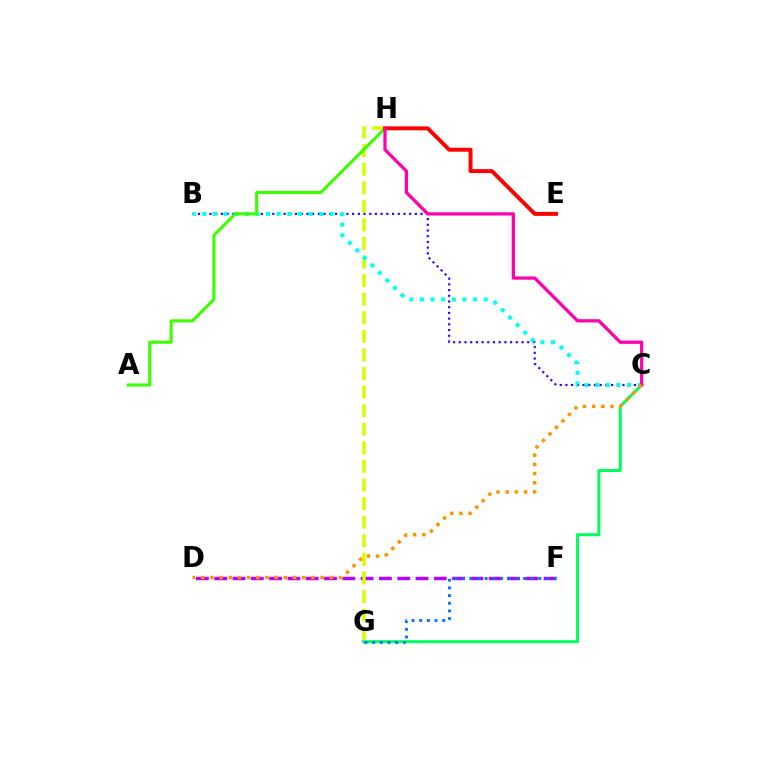{('D', 'F'): [{'color': '#b900ff', 'line_style': 'dashed', 'thickness': 2.49}], ('B', 'C'): [{'color': '#2500ff', 'line_style': 'dotted', 'thickness': 1.55}, {'color': '#00fff6', 'line_style': 'dotted', 'thickness': 2.89}], ('G', 'H'): [{'color': '#d1ff00', 'line_style': 'dashed', 'thickness': 2.52}], ('C', 'G'): [{'color': '#00ff5c', 'line_style': 'solid', 'thickness': 2.15}], ('F', 'G'): [{'color': '#0074ff', 'line_style': 'dotted', 'thickness': 2.09}], ('A', 'H'): [{'color': '#3dff00', 'line_style': 'solid', 'thickness': 2.23}], ('E', 'H'): [{'color': '#ff0000', 'line_style': 'solid', 'thickness': 2.84}], ('C', 'H'): [{'color': '#ff00ac', 'line_style': 'solid', 'thickness': 2.34}], ('C', 'D'): [{'color': '#ff9400', 'line_style': 'dotted', 'thickness': 2.5}]}